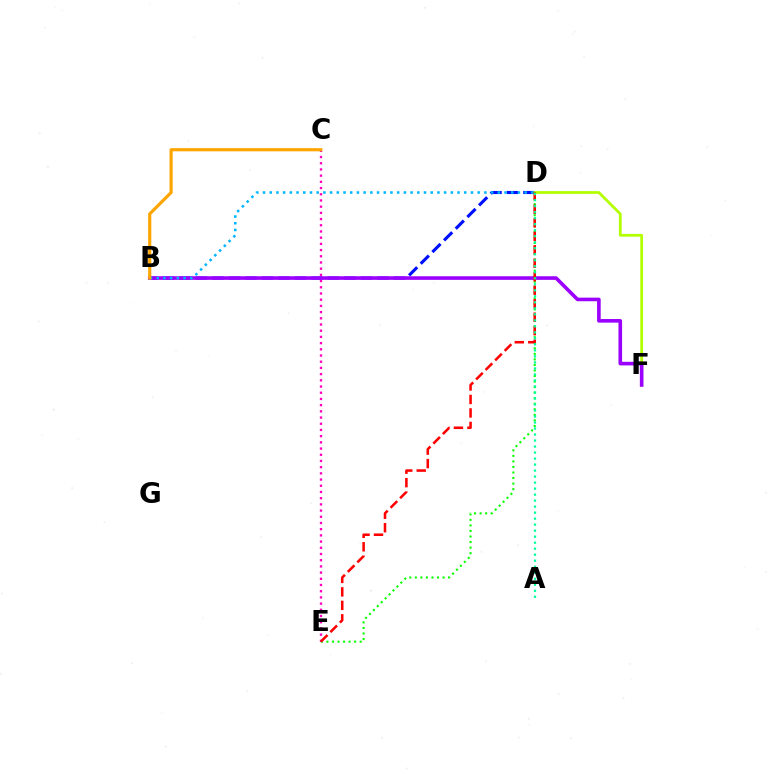{('B', 'D'): [{'color': '#0010ff', 'line_style': 'dashed', 'thickness': 2.24}, {'color': '#00b5ff', 'line_style': 'dotted', 'thickness': 1.82}], ('C', 'E'): [{'color': '#ff00bd', 'line_style': 'dotted', 'thickness': 1.69}], ('D', 'F'): [{'color': '#b3ff00', 'line_style': 'solid', 'thickness': 1.99}], ('B', 'F'): [{'color': '#9b00ff', 'line_style': 'solid', 'thickness': 2.6}], ('D', 'E'): [{'color': '#08ff00', 'line_style': 'dotted', 'thickness': 1.51}, {'color': '#ff0000', 'line_style': 'dashed', 'thickness': 1.83}], ('B', 'C'): [{'color': '#ffa500', 'line_style': 'solid', 'thickness': 2.27}], ('A', 'D'): [{'color': '#00ff9d', 'line_style': 'dotted', 'thickness': 1.63}]}